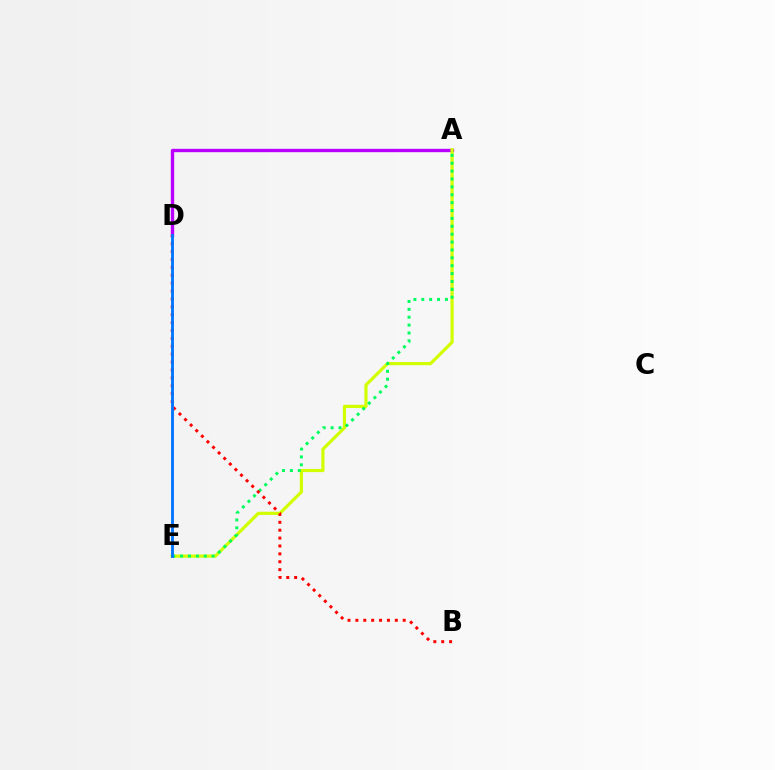{('A', 'D'): [{'color': '#b900ff', 'line_style': 'solid', 'thickness': 2.43}], ('A', 'E'): [{'color': '#d1ff00', 'line_style': 'solid', 'thickness': 2.28}, {'color': '#00ff5c', 'line_style': 'dotted', 'thickness': 2.14}], ('B', 'D'): [{'color': '#ff0000', 'line_style': 'dotted', 'thickness': 2.14}], ('D', 'E'): [{'color': '#0074ff', 'line_style': 'solid', 'thickness': 2.05}]}